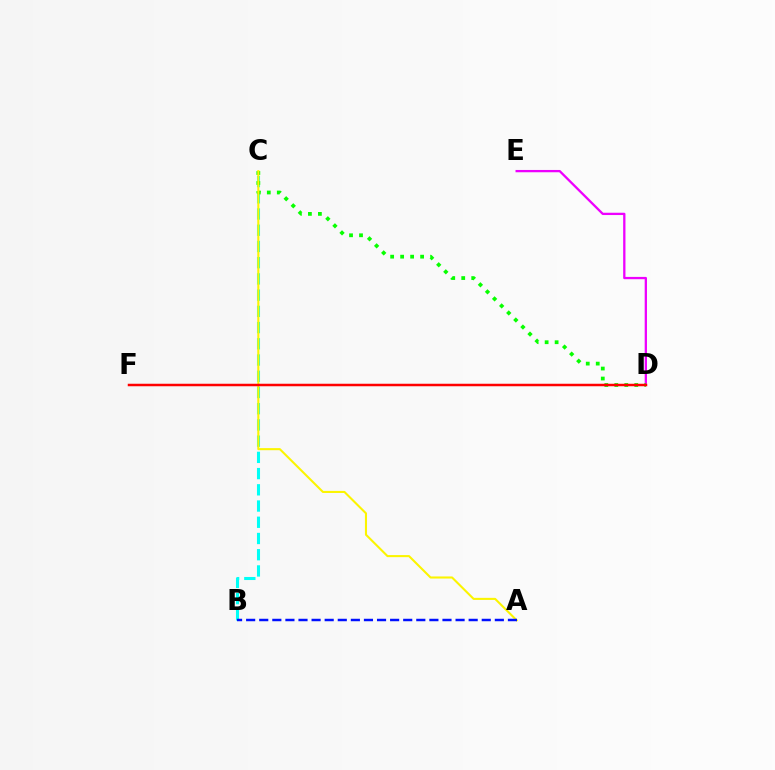{('D', 'E'): [{'color': '#ee00ff', 'line_style': 'solid', 'thickness': 1.65}], ('B', 'C'): [{'color': '#00fff6', 'line_style': 'dashed', 'thickness': 2.2}], ('C', 'D'): [{'color': '#08ff00', 'line_style': 'dotted', 'thickness': 2.71}], ('A', 'C'): [{'color': '#fcf500', 'line_style': 'solid', 'thickness': 1.5}], ('A', 'B'): [{'color': '#0010ff', 'line_style': 'dashed', 'thickness': 1.78}], ('D', 'F'): [{'color': '#ff0000', 'line_style': 'solid', 'thickness': 1.8}]}